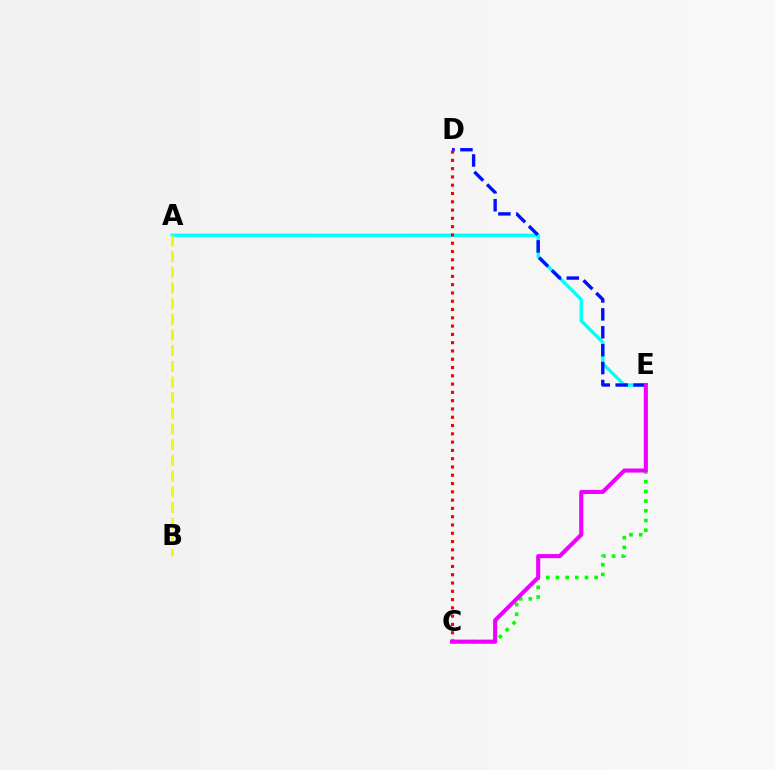{('A', 'E'): [{'color': '#00fff6', 'line_style': 'solid', 'thickness': 2.39}], ('D', 'E'): [{'color': '#0010ff', 'line_style': 'dashed', 'thickness': 2.43}], ('A', 'B'): [{'color': '#fcf500', 'line_style': 'dashed', 'thickness': 2.13}], ('C', 'E'): [{'color': '#08ff00', 'line_style': 'dotted', 'thickness': 2.63}, {'color': '#ee00ff', 'line_style': 'solid', 'thickness': 2.94}], ('C', 'D'): [{'color': '#ff0000', 'line_style': 'dotted', 'thickness': 2.25}]}